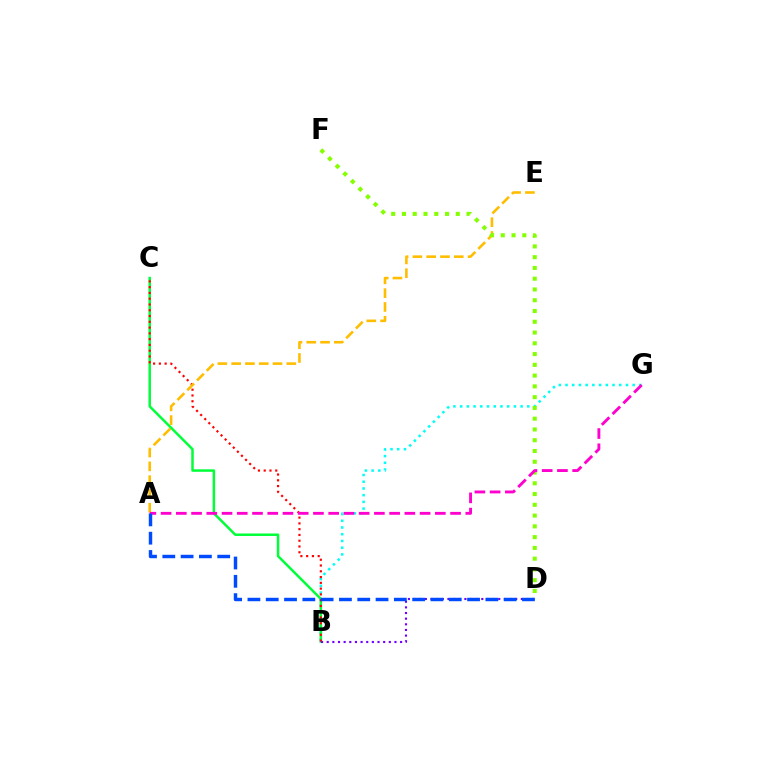{('B', 'G'): [{'color': '#00fff6', 'line_style': 'dotted', 'thickness': 1.83}], ('B', 'C'): [{'color': '#00ff39', 'line_style': 'solid', 'thickness': 1.8}, {'color': '#ff0000', 'line_style': 'dotted', 'thickness': 1.57}], ('B', 'D'): [{'color': '#7200ff', 'line_style': 'dotted', 'thickness': 1.53}], ('A', 'E'): [{'color': '#ffbd00', 'line_style': 'dashed', 'thickness': 1.87}], ('D', 'F'): [{'color': '#84ff00', 'line_style': 'dotted', 'thickness': 2.93}], ('A', 'G'): [{'color': '#ff00cf', 'line_style': 'dashed', 'thickness': 2.07}], ('A', 'D'): [{'color': '#004bff', 'line_style': 'dashed', 'thickness': 2.49}]}